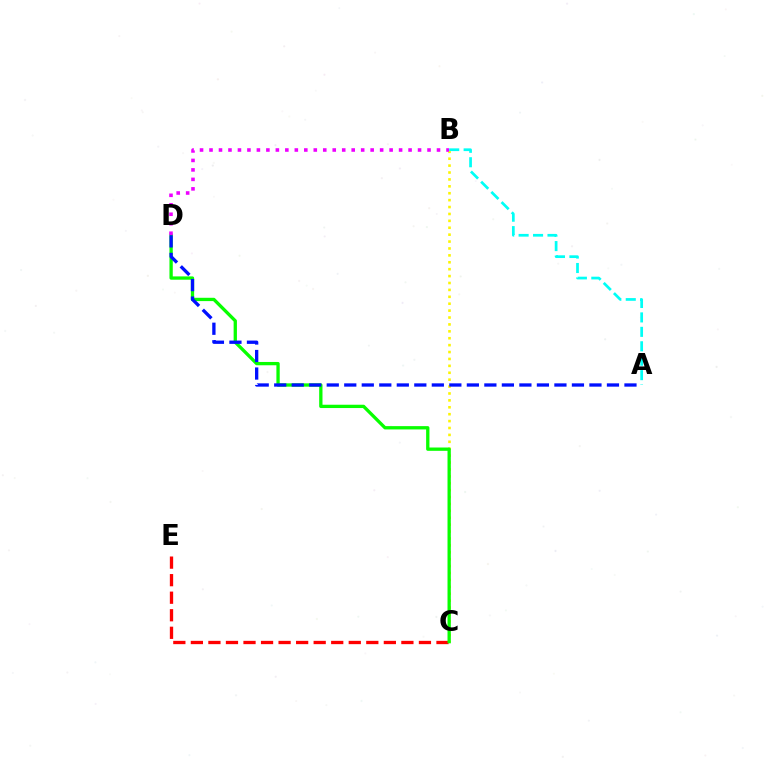{('C', 'E'): [{'color': '#ff0000', 'line_style': 'dashed', 'thickness': 2.38}], ('B', 'C'): [{'color': '#fcf500', 'line_style': 'dotted', 'thickness': 1.88}], ('C', 'D'): [{'color': '#08ff00', 'line_style': 'solid', 'thickness': 2.38}], ('A', 'B'): [{'color': '#00fff6', 'line_style': 'dashed', 'thickness': 1.96}], ('A', 'D'): [{'color': '#0010ff', 'line_style': 'dashed', 'thickness': 2.38}], ('B', 'D'): [{'color': '#ee00ff', 'line_style': 'dotted', 'thickness': 2.58}]}